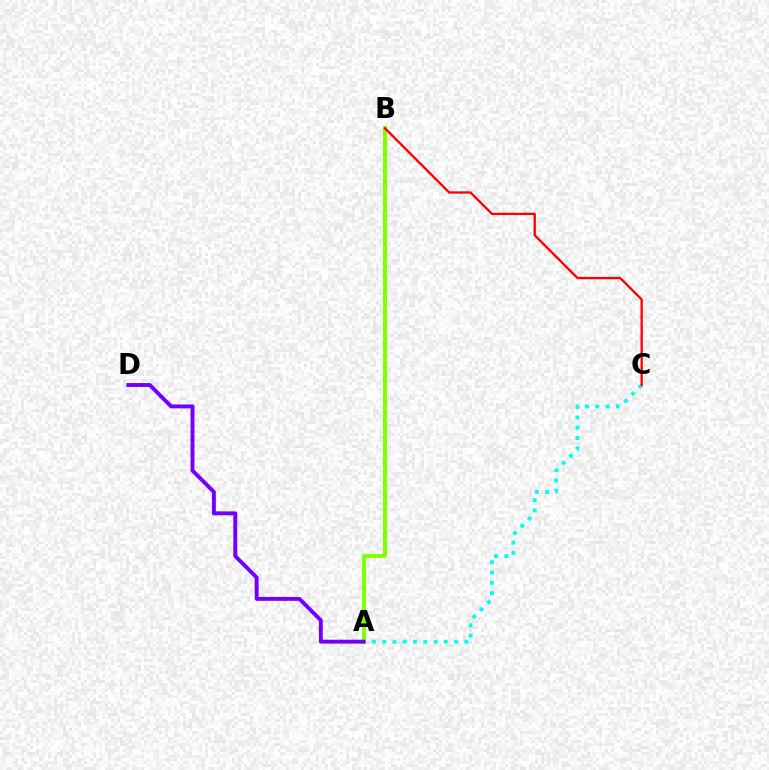{('A', 'C'): [{'color': '#00fff6', 'line_style': 'dotted', 'thickness': 2.79}], ('A', 'B'): [{'color': '#84ff00', 'line_style': 'solid', 'thickness': 2.92}], ('B', 'C'): [{'color': '#ff0000', 'line_style': 'solid', 'thickness': 1.68}], ('A', 'D'): [{'color': '#7200ff', 'line_style': 'solid', 'thickness': 2.82}]}